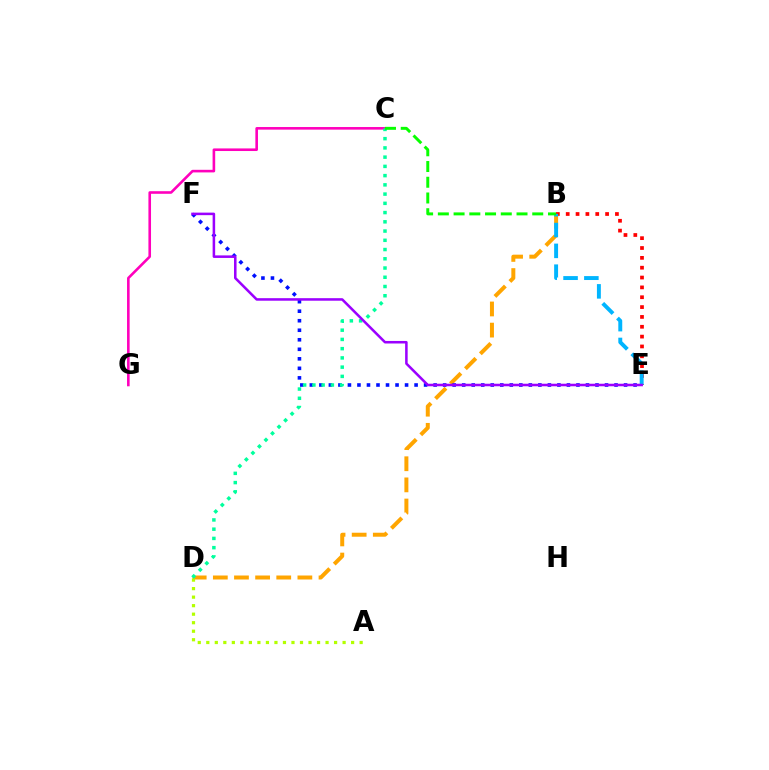{('B', 'E'): [{'color': '#ff0000', 'line_style': 'dotted', 'thickness': 2.67}, {'color': '#00b5ff', 'line_style': 'dashed', 'thickness': 2.83}], ('B', 'D'): [{'color': '#ffa500', 'line_style': 'dashed', 'thickness': 2.87}], ('C', 'G'): [{'color': '#ff00bd', 'line_style': 'solid', 'thickness': 1.87}], ('A', 'D'): [{'color': '#b3ff00', 'line_style': 'dotted', 'thickness': 2.31}], ('E', 'F'): [{'color': '#0010ff', 'line_style': 'dotted', 'thickness': 2.59}, {'color': '#9b00ff', 'line_style': 'solid', 'thickness': 1.83}], ('C', 'D'): [{'color': '#00ff9d', 'line_style': 'dotted', 'thickness': 2.51}], ('B', 'C'): [{'color': '#08ff00', 'line_style': 'dashed', 'thickness': 2.14}]}